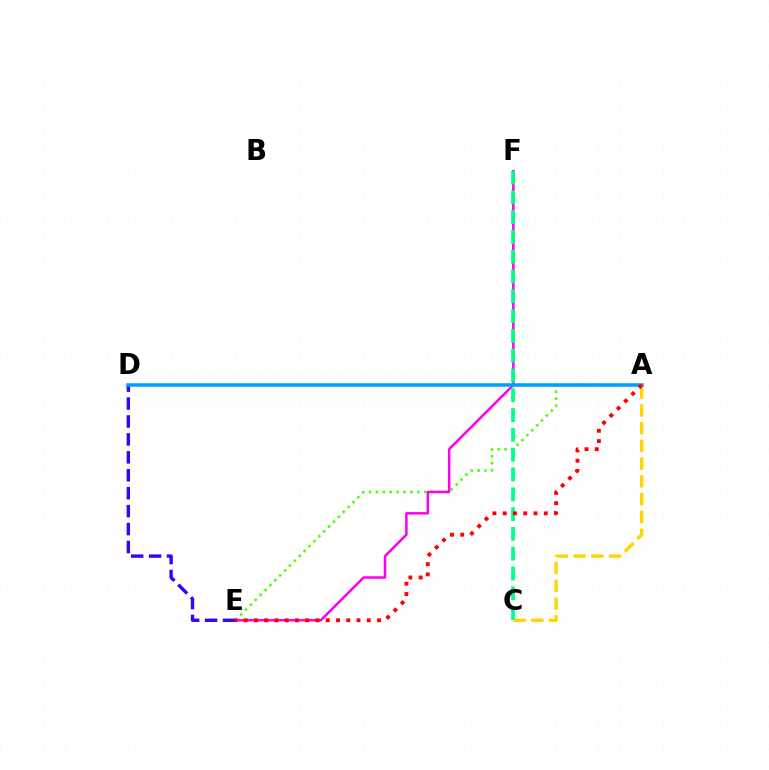{('A', 'E'): [{'color': '#4fff00', 'line_style': 'dotted', 'thickness': 1.88}, {'color': '#ff0000', 'line_style': 'dotted', 'thickness': 2.79}], ('E', 'F'): [{'color': '#ff00ed', 'line_style': 'solid', 'thickness': 1.81}], ('D', 'E'): [{'color': '#3700ff', 'line_style': 'dashed', 'thickness': 2.44}], ('A', 'D'): [{'color': '#009eff', 'line_style': 'solid', 'thickness': 2.54}], ('A', 'C'): [{'color': '#ffd500', 'line_style': 'dashed', 'thickness': 2.41}], ('C', 'F'): [{'color': '#00ff86', 'line_style': 'dashed', 'thickness': 2.69}]}